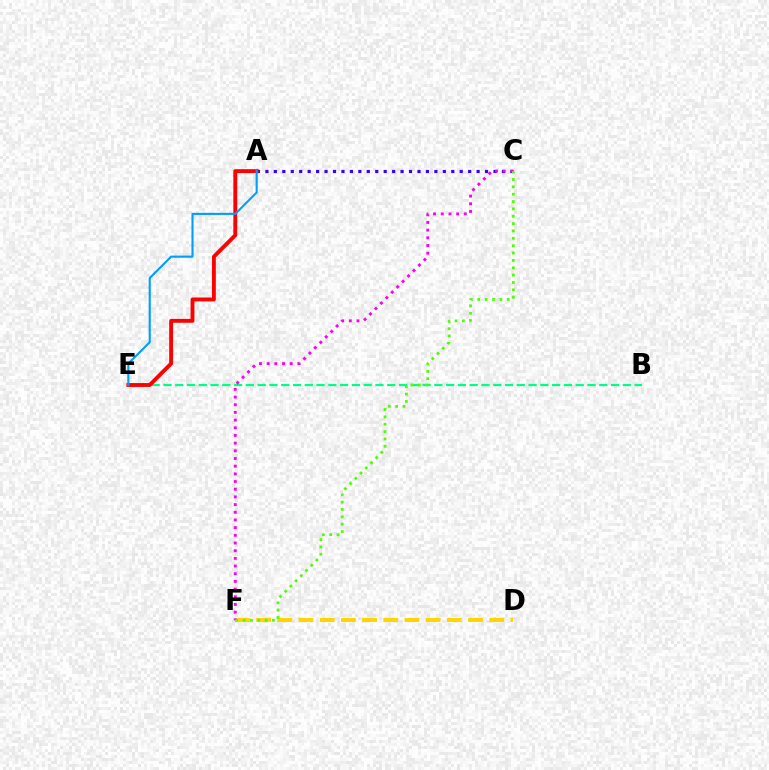{('D', 'F'): [{'color': '#ffd500', 'line_style': 'dashed', 'thickness': 2.88}], ('B', 'E'): [{'color': '#00ff86', 'line_style': 'dashed', 'thickness': 1.6}], ('A', 'C'): [{'color': '#3700ff', 'line_style': 'dotted', 'thickness': 2.3}], ('A', 'E'): [{'color': '#ff0000', 'line_style': 'solid', 'thickness': 2.79}, {'color': '#009eff', 'line_style': 'solid', 'thickness': 1.52}], ('C', 'F'): [{'color': '#ff00ed', 'line_style': 'dotted', 'thickness': 2.09}, {'color': '#4fff00', 'line_style': 'dotted', 'thickness': 2.0}]}